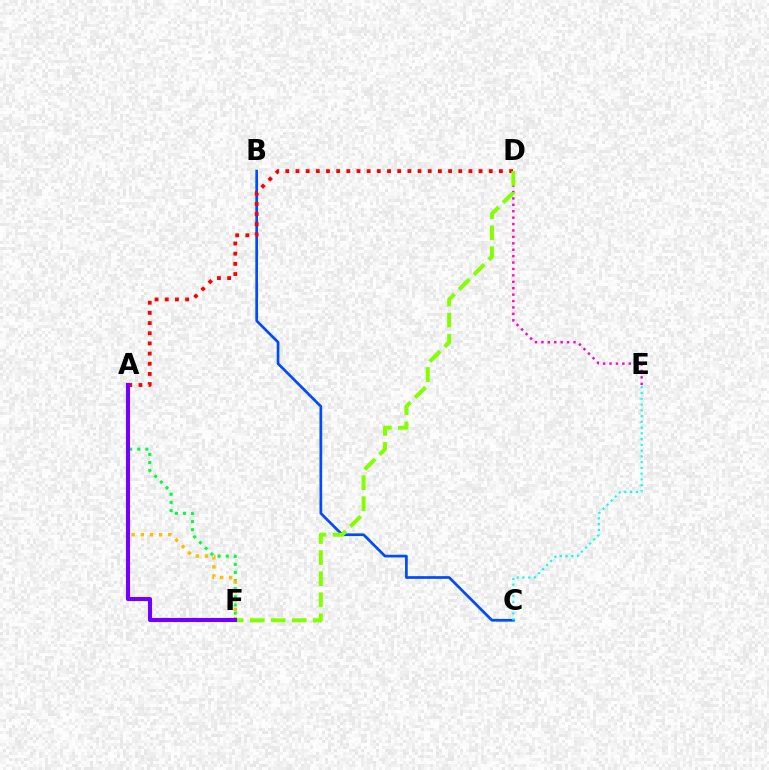{('A', 'F'): [{'color': '#00ff39', 'line_style': 'dotted', 'thickness': 2.21}, {'color': '#ffbd00', 'line_style': 'dotted', 'thickness': 2.48}, {'color': '#7200ff', 'line_style': 'solid', 'thickness': 2.95}], ('D', 'E'): [{'color': '#ff00cf', 'line_style': 'dotted', 'thickness': 1.74}], ('B', 'C'): [{'color': '#004bff', 'line_style': 'solid', 'thickness': 1.95}], ('A', 'D'): [{'color': '#ff0000', 'line_style': 'dotted', 'thickness': 2.76}], ('D', 'F'): [{'color': '#84ff00', 'line_style': 'dashed', 'thickness': 2.86}], ('C', 'E'): [{'color': '#00fff6', 'line_style': 'dotted', 'thickness': 1.57}]}